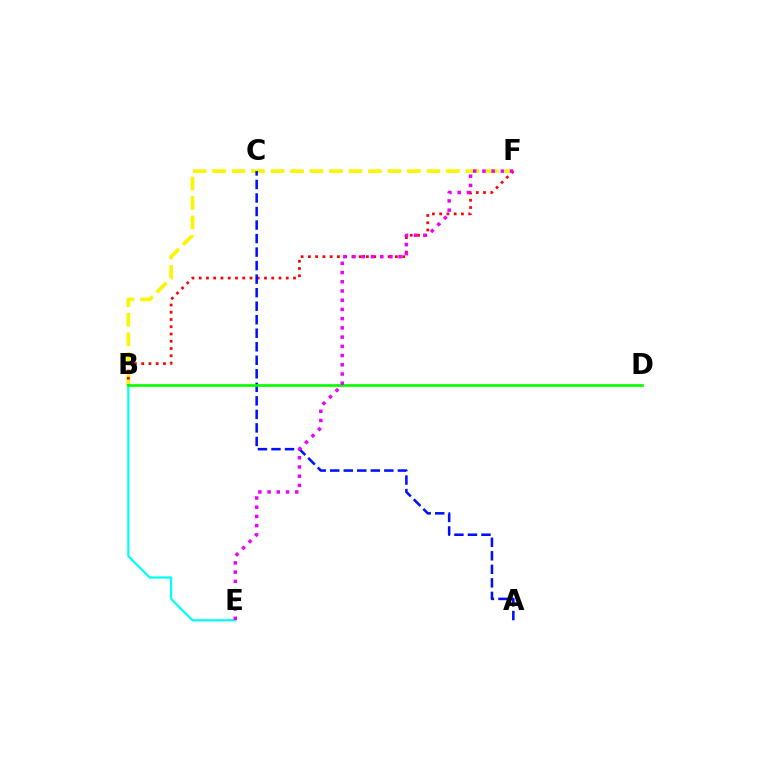{('B', 'F'): [{'color': '#fcf500', 'line_style': 'dashed', 'thickness': 2.65}, {'color': '#ff0000', 'line_style': 'dotted', 'thickness': 1.97}], ('B', 'E'): [{'color': '#00fff6', 'line_style': 'solid', 'thickness': 1.59}], ('A', 'C'): [{'color': '#0010ff', 'line_style': 'dashed', 'thickness': 1.84}], ('B', 'D'): [{'color': '#08ff00', 'line_style': 'solid', 'thickness': 1.95}], ('E', 'F'): [{'color': '#ee00ff', 'line_style': 'dotted', 'thickness': 2.51}]}